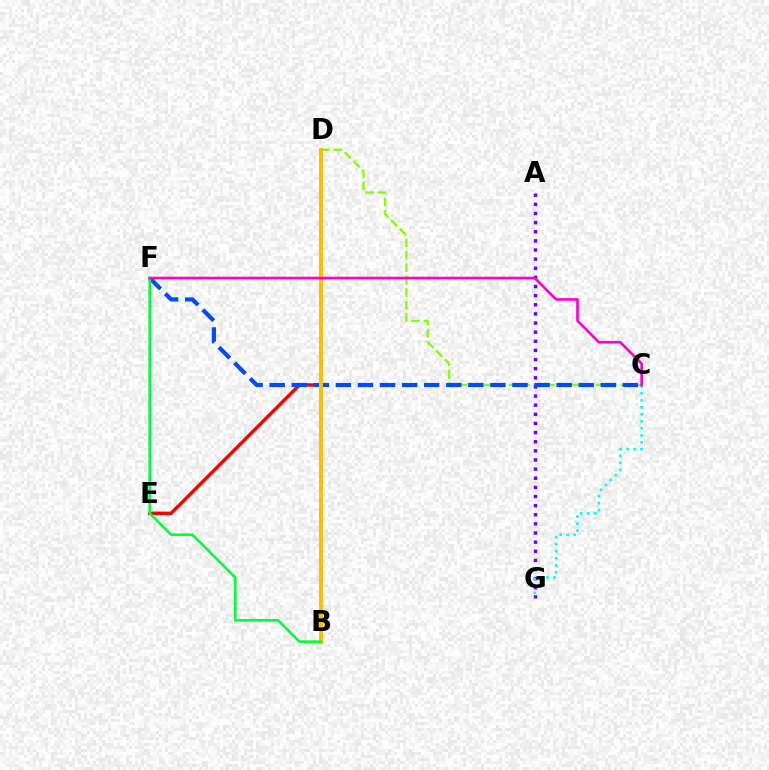{('C', 'D'): [{'color': '#84ff00', 'line_style': 'dashed', 'thickness': 1.69}], ('A', 'G'): [{'color': '#7200ff', 'line_style': 'dotted', 'thickness': 2.48}], ('D', 'E'): [{'color': '#ff0000', 'line_style': 'solid', 'thickness': 2.5}], ('C', 'G'): [{'color': '#00fff6', 'line_style': 'dotted', 'thickness': 1.9}], ('C', 'F'): [{'color': '#004bff', 'line_style': 'dashed', 'thickness': 3.0}, {'color': '#ff00cf', 'line_style': 'solid', 'thickness': 1.9}], ('B', 'D'): [{'color': '#ffbd00', 'line_style': 'solid', 'thickness': 2.91}], ('B', 'F'): [{'color': '#00ff39', 'line_style': 'solid', 'thickness': 1.86}]}